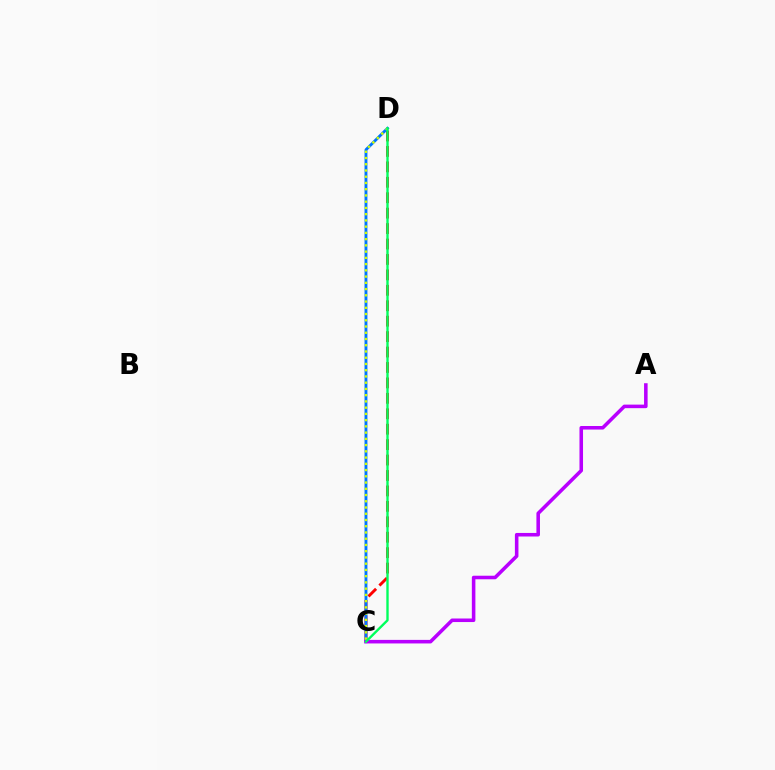{('C', 'D'): [{'color': '#ff0000', 'line_style': 'dashed', 'thickness': 2.1}, {'color': '#0074ff', 'line_style': 'solid', 'thickness': 2.06}, {'color': '#d1ff00', 'line_style': 'dotted', 'thickness': 1.7}, {'color': '#00ff5c', 'line_style': 'solid', 'thickness': 1.71}], ('A', 'C'): [{'color': '#b900ff', 'line_style': 'solid', 'thickness': 2.56}]}